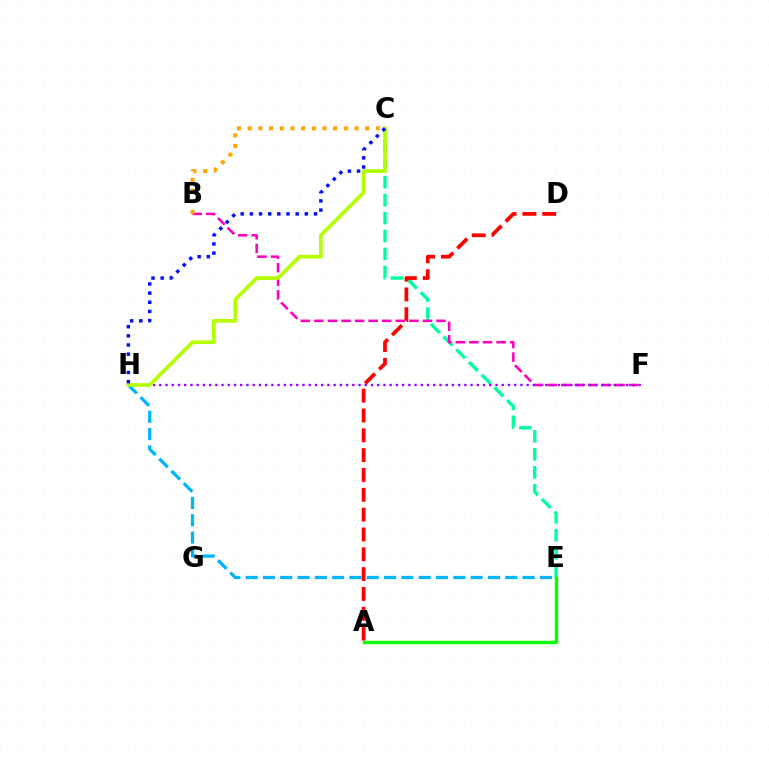{('C', 'E'): [{'color': '#00ff9d', 'line_style': 'dashed', 'thickness': 2.44}], ('B', 'F'): [{'color': '#ff00bd', 'line_style': 'dashed', 'thickness': 1.84}], ('A', 'E'): [{'color': '#08ff00', 'line_style': 'solid', 'thickness': 2.44}], ('A', 'D'): [{'color': '#ff0000', 'line_style': 'dashed', 'thickness': 2.69}], ('F', 'H'): [{'color': '#9b00ff', 'line_style': 'dotted', 'thickness': 1.69}], ('E', 'H'): [{'color': '#00b5ff', 'line_style': 'dashed', 'thickness': 2.35}], ('C', 'H'): [{'color': '#b3ff00', 'line_style': 'solid', 'thickness': 2.65}, {'color': '#0010ff', 'line_style': 'dotted', 'thickness': 2.49}], ('B', 'C'): [{'color': '#ffa500', 'line_style': 'dotted', 'thickness': 2.9}]}